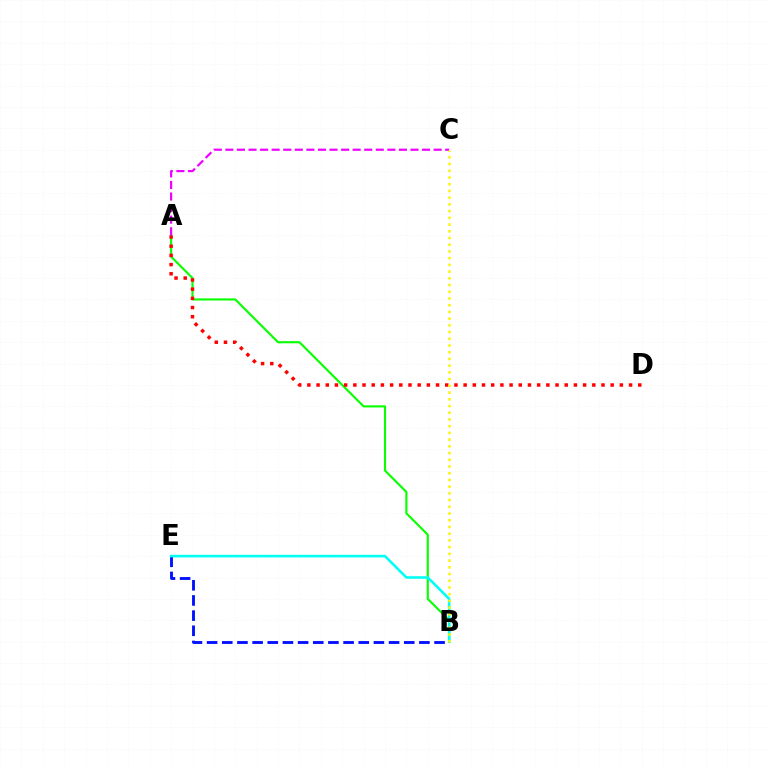{('A', 'B'): [{'color': '#08ff00', 'line_style': 'solid', 'thickness': 1.53}], ('B', 'E'): [{'color': '#0010ff', 'line_style': 'dashed', 'thickness': 2.06}, {'color': '#00fff6', 'line_style': 'solid', 'thickness': 1.86}], ('A', 'D'): [{'color': '#ff0000', 'line_style': 'dotted', 'thickness': 2.5}], ('A', 'C'): [{'color': '#ee00ff', 'line_style': 'dashed', 'thickness': 1.57}], ('B', 'C'): [{'color': '#fcf500', 'line_style': 'dotted', 'thickness': 1.83}]}